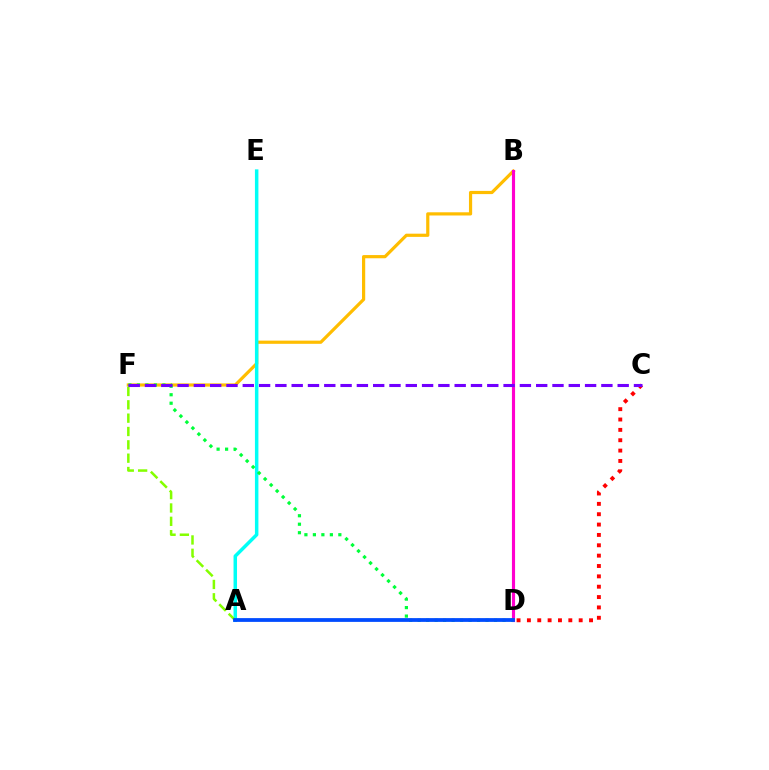{('B', 'F'): [{'color': '#ffbd00', 'line_style': 'solid', 'thickness': 2.3}], ('A', 'E'): [{'color': '#00fff6', 'line_style': 'solid', 'thickness': 2.51}], ('B', 'D'): [{'color': '#ff00cf', 'line_style': 'solid', 'thickness': 2.25}], ('C', 'D'): [{'color': '#ff0000', 'line_style': 'dotted', 'thickness': 2.81}], ('D', 'F'): [{'color': '#00ff39', 'line_style': 'dotted', 'thickness': 2.31}], ('A', 'F'): [{'color': '#84ff00', 'line_style': 'dashed', 'thickness': 1.81}], ('C', 'F'): [{'color': '#7200ff', 'line_style': 'dashed', 'thickness': 2.21}], ('A', 'D'): [{'color': '#004bff', 'line_style': 'solid', 'thickness': 2.72}]}